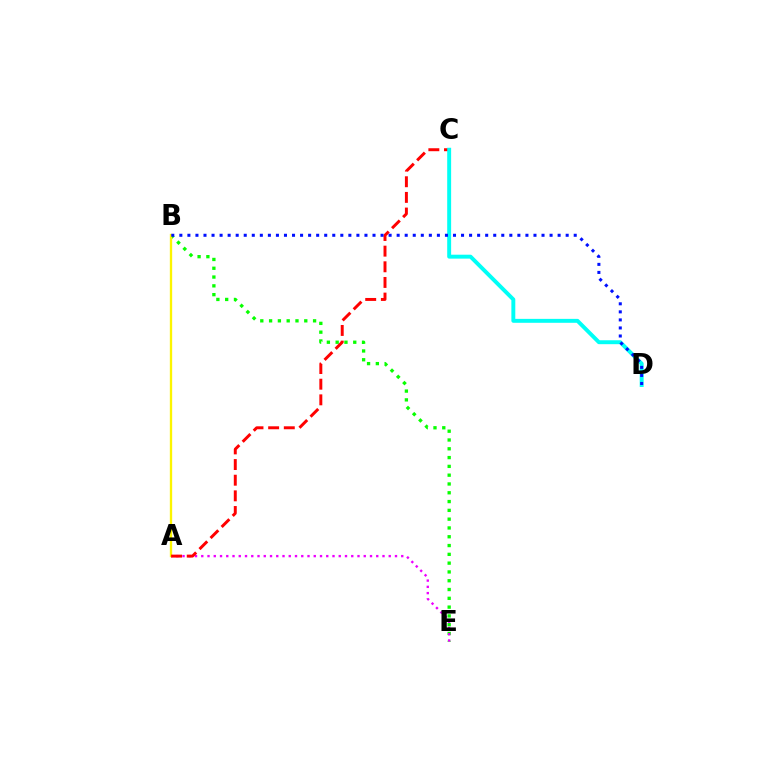{('B', 'E'): [{'color': '#08ff00', 'line_style': 'dotted', 'thickness': 2.39}], ('A', 'E'): [{'color': '#ee00ff', 'line_style': 'dotted', 'thickness': 1.7}], ('A', 'B'): [{'color': '#fcf500', 'line_style': 'solid', 'thickness': 1.68}], ('A', 'C'): [{'color': '#ff0000', 'line_style': 'dashed', 'thickness': 2.13}], ('C', 'D'): [{'color': '#00fff6', 'line_style': 'solid', 'thickness': 2.83}], ('B', 'D'): [{'color': '#0010ff', 'line_style': 'dotted', 'thickness': 2.19}]}